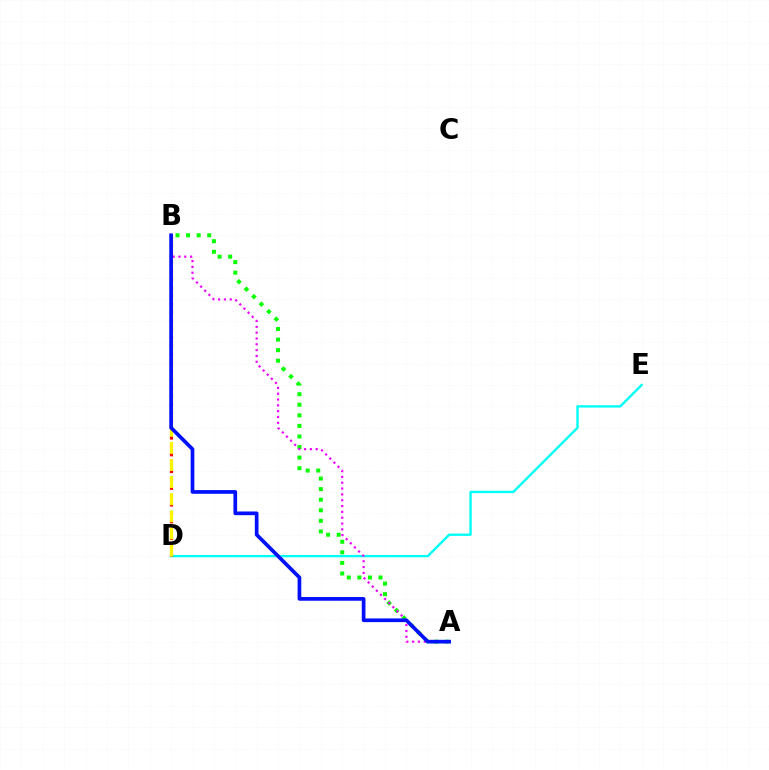{('A', 'B'): [{'color': '#08ff00', 'line_style': 'dotted', 'thickness': 2.87}, {'color': '#ee00ff', 'line_style': 'dotted', 'thickness': 1.58}, {'color': '#0010ff', 'line_style': 'solid', 'thickness': 2.66}], ('D', 'E'): [{'color': '#00fff6', 'line_style': 'solid', 'thickness': 1.71}], ('B', 'D'): [{'color': '#ff0000', 'line_style': 'dotted', 'thickness': 2.27}, {'color': '#fcf500', 'line_style': 'dashed', 'thickness': 2.33}]}